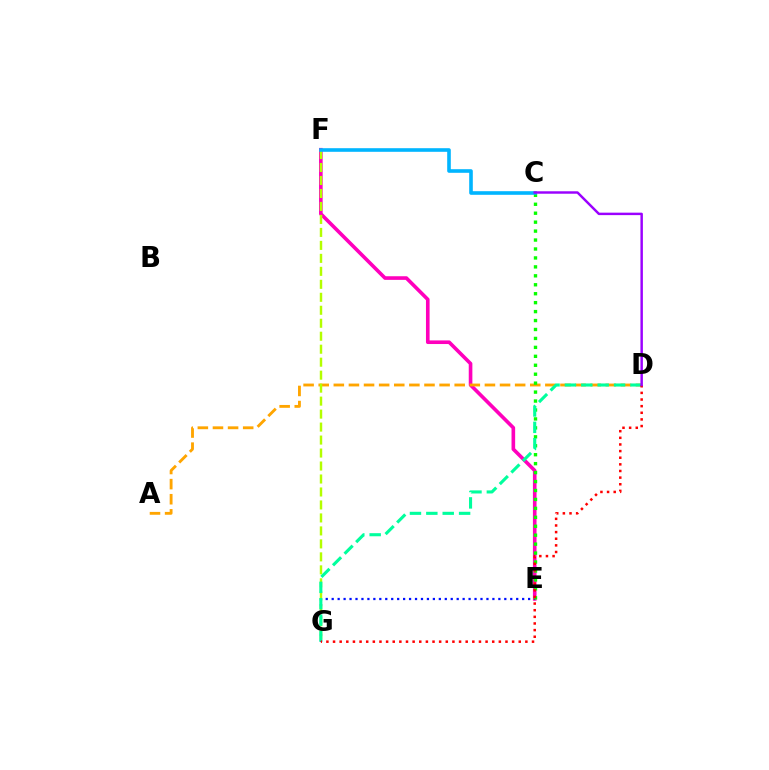{('E', 'F'): [{'color': '#ff00bd', 'line_style': 'solid', 'thickness': 2.61}], ('A', 'D'): [{'color': '#ffa500', 'line_style': 'dashed', 'thickness': 2.05}], ('E', 'G'): [{'color': '#0010ff', 'line_style': 'dotted', 'thickness': 1.62}], ('C', 'E'): [{'color': '#08ff00', 'line_style': 'dotted', 'thickness': 2.43}], ('F', 'G'): [{'color': '#b3ff00', 'line_style': 'dashed', 'thickness': 1.76}], ('D', 'G'): [{'color': '#00ff9d', 'line_style': 'dashed', 'thickness': 2.23}, {'color': '#ff0000', 'line_style': 'dotted', 'thickness': 1.8}], ('C', 'F'): [{'color': '#00b5ff', 'line_style': 'solid', 'thickness': 2.6}], ('C', 'D'): [{'color': '#9b00ff', 'line_style': 'solid', 'thickness': 1.77}]}